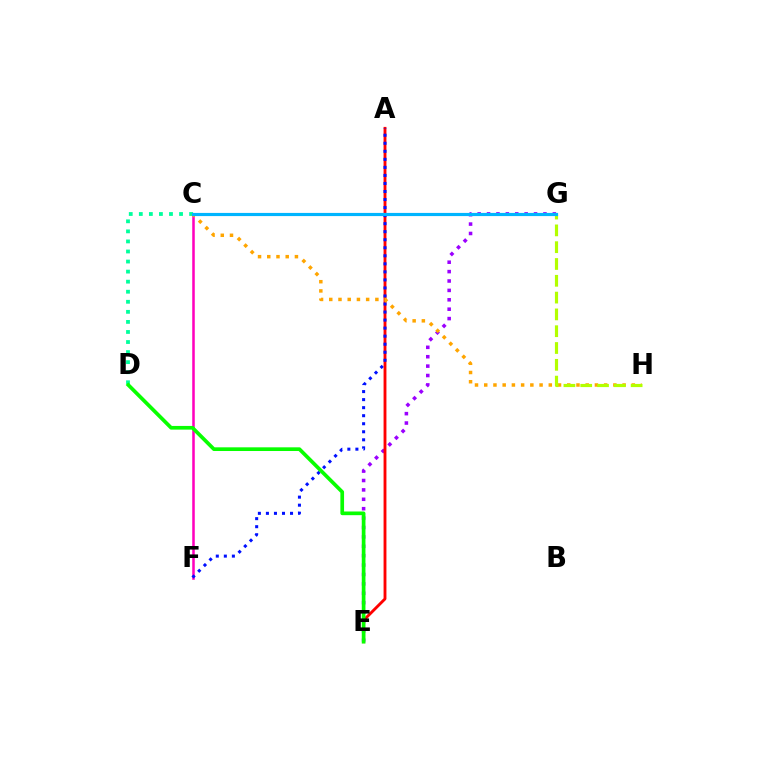{('E', 'G'): [{'color': '#9b00ff', 'line_style': 'dotted', 'thickness': 2.55}], ('A', 'E'): [{'color': '#ff0000', 'line_style': 'solid', 'thickness': 2.06}], ('C', 'F'): [{'color': '#ff00bd', 'line_style': 'solid', 'thickness': 1.83}], ('C', 'D'): [{'color': '#00ff9d', 'line_style': 'dotted', 'thickness': 2.73}], ('A', 'F'): [{'color': '#0010ff', 'line_style': 'dotted', 'thickness': 2.18}], ('C', 'H'): [{'color': '#ffa500', 'line_style': 'dotted', 'thickness': 2.51}], ('G', 'H'): [{'color': '#b3ff00', 'line_style': 'dashed', 'thickness': 2.28}], ('D', 'E'): [{'color': '#08ff00', 'line_style': 'solid', 'thickness': 2.66}], ('C', 'G'): [{'color': '#00b5ff', 'line_style': 'solid', 'thickness': 2.28}]}